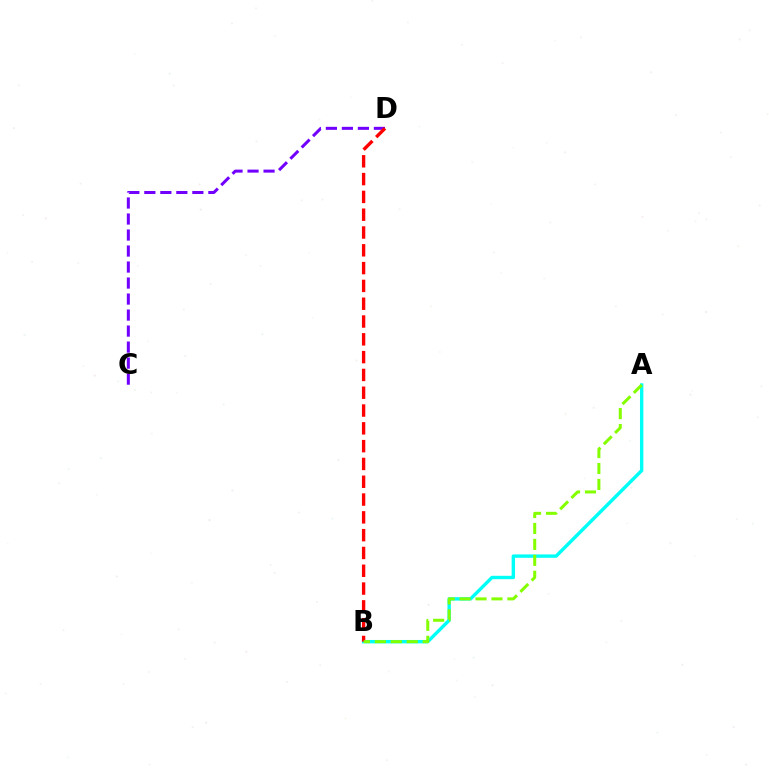{('C', 'D'): [{'color': '#7200ff', 'line_style': 'dashed', 'thickness': 2.17}], ('A', 'B'): [{'color': '#00fff6', 'line_style': 'solid', 'thickness': 2.44}, {'color': '#84ff00', 'line_style': 'dashed', 'thickness': 2.17}], ('B', 'D'): [{'color': '#ff0000', 'line_style': 'dashed', 'thickness': 2.42}]}